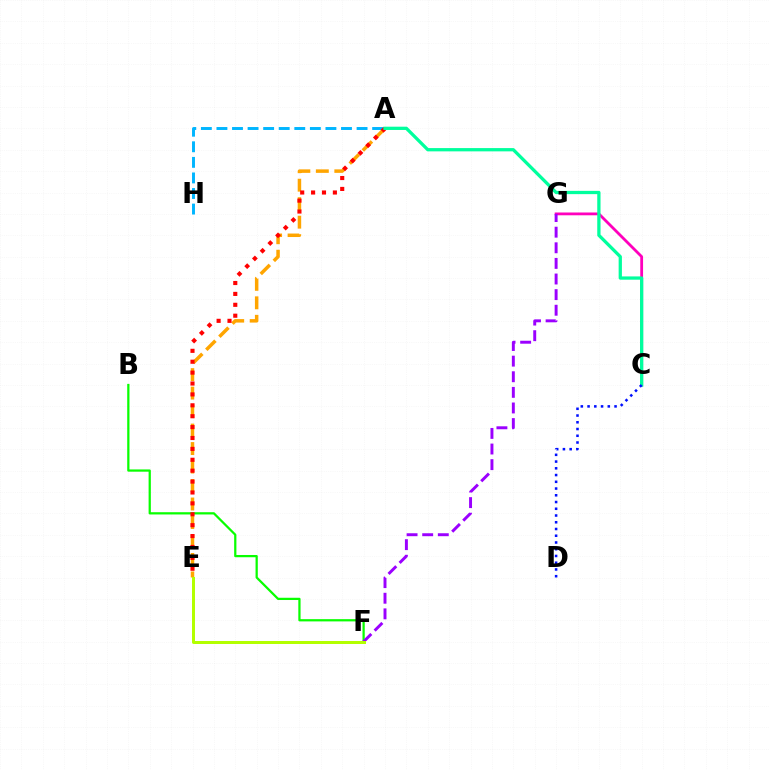{('A', 'E'): [{'color': '#ffa500', 'line_style': 'dashed', 'thickness': 2.51}, {'color': '#ff0000', 'line_style': 'dotted', 'thickness': 2.96}], ('B', 'F'): [{'color': '#08ff00', 'line_style': 'solid', 'thickness': 1.62}], ('C', 'G'): [{'color': '#ff00bd', 'line_style': 'solid', 'thickness': 2.01}], ('F', 'G'): [{'color': '#9b00ff', 'line_style': 'dashed', 'thickness': 2.12}], ('A', 'H'): [{'color': '#00b5ff', 'line_style': 'dashed', 'thickness': 2.12}], ('A', 'C'): [{'color': '#00ff9d', 'line_style': 'solid', 'thickness': 2.36}], ('E', 'F'): [{'color': '#b3ff00', 'line_style': 'solid', 'thickness': 2.16}], ('C', 'D'): [{'color': '#0010ff', 'line_style': 'dotted', 'thickness': 1.83}]}